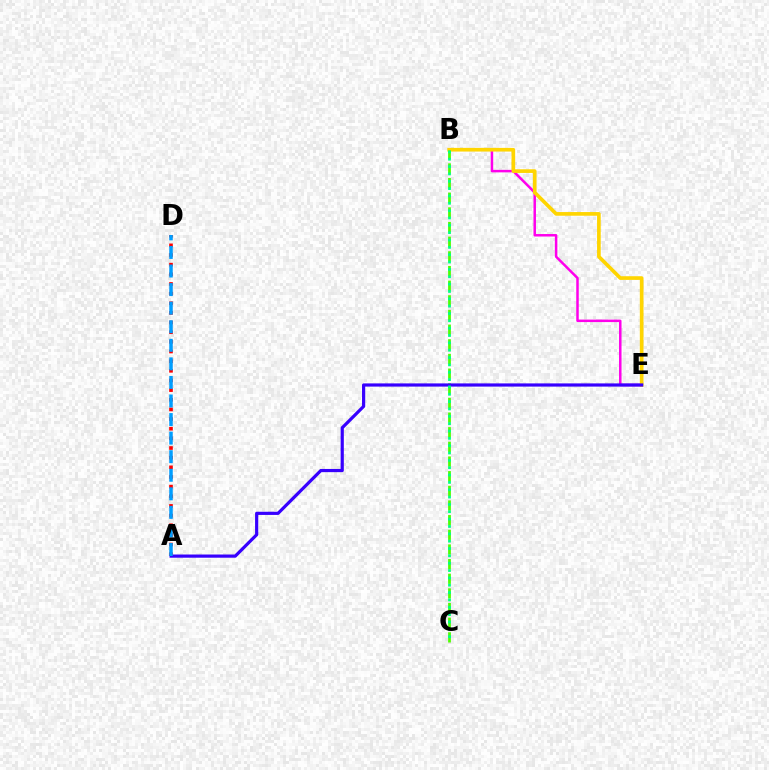{('B', 'E'): [{'color': '#ff00ed', 'line_style': 'solid', 'thickness': 1.8}, {'color': '#ffd500', 'line_style': 'solid', 'thickness': 2.64}], ('B', 'C'): [{'color': '#4fff00', 'line_style': 'dashed', 'thickness': 1.99}, {'color': '#00ff86', 'line_style': 'dotted', 'thickness': 2.0}], ('A', 'D'): [{'color': '#ff0000', 'line_style': 'dotted', 'thickness': 2.62}, {'color': '#009eff', 'line_style': 'dashed', 'thickness': 2.52}], ('A', 'E'): [{'color': '#3700ff', 'line_style': 'solid', 'thickness': 2.3}]}